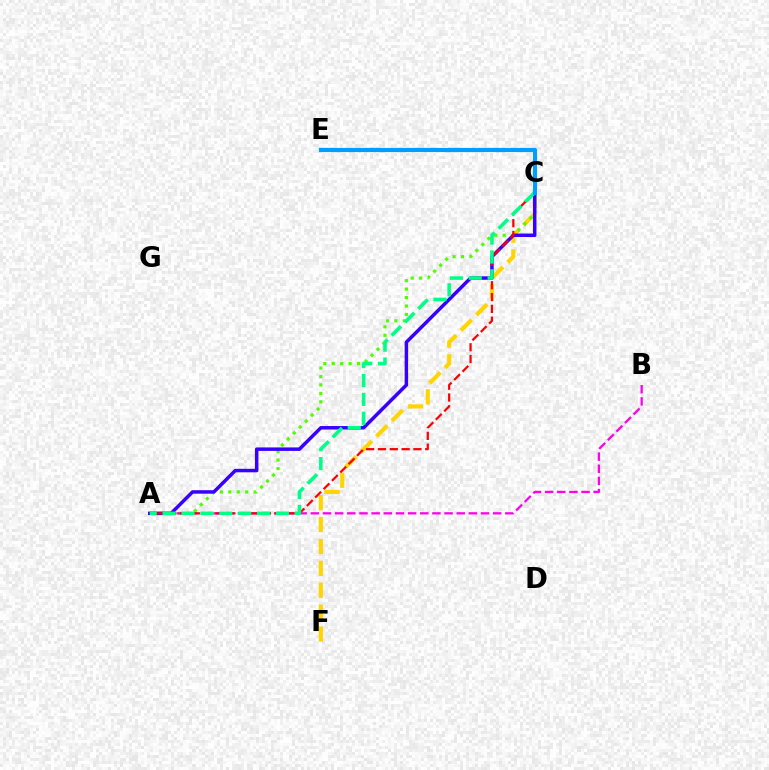{('C', 'F'): [{'color': '#ffd500', 'line_style': 'dashed', 'thickness': 2.98}], ('A', 'C'): [{'color': '#4fff00', 'line_style': 'dotted', 'thickness': 2.29}, {'color': '#3700ff', 'line_style': 'solid', 'thickness': 2.51}, {'color': '#ff0000', 'line_style': 'dashed', 'thickness': 1.6}, {'color': '#00ff86', 'line_style': 'dashed', 'thickness': 2.57}], ('A', 'B'): [{'color': '#ff00ed', 'line_style': 'dashed', 'thickness': 1.65}], ('C', 'E'): [{'color': '#009eff', 'line_style': 'solid', 'thickness': 2.99}]}